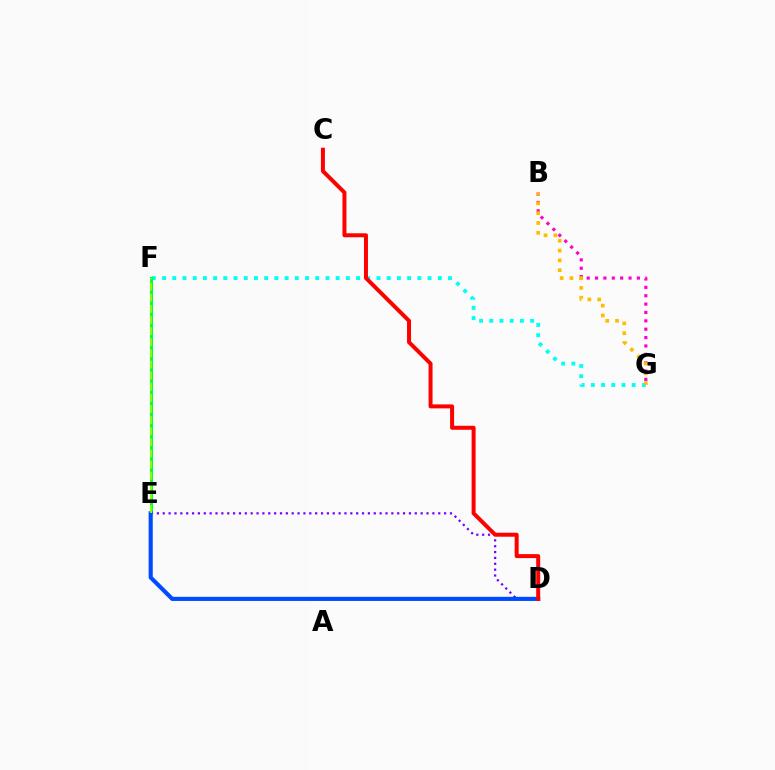{('D', 'E'): [{'color': '#7200ff', 'line_style': 'dotted', 'thickness': 1.59}, {'color': '#004bff', 'line_style': 'solid', 'thickness': 2.97}], ('B', 'G'): [{'color': '#ff00cf', 'line_style': 'dotted', 'thickness': 2.27}, {'color': '#ffbd00', 'line_style': 'dotted', 'thickness': 2.67}], ('F', 'G'): [{'color': '#00fff6', 'line_style': 'dotted', 'thickness': 2.77}], ('E', 'F'): [{'color': '#00ff39', 'line_style': 'solid', 'thickness': 2.19}, {'color': '#84ff00', 'line_style': 'dashed', 'thickness': 1.51}], ('C', 'D'): [{'color': '#ff0000', 'line_style': 'solid', 'thickness': 2.87}]}